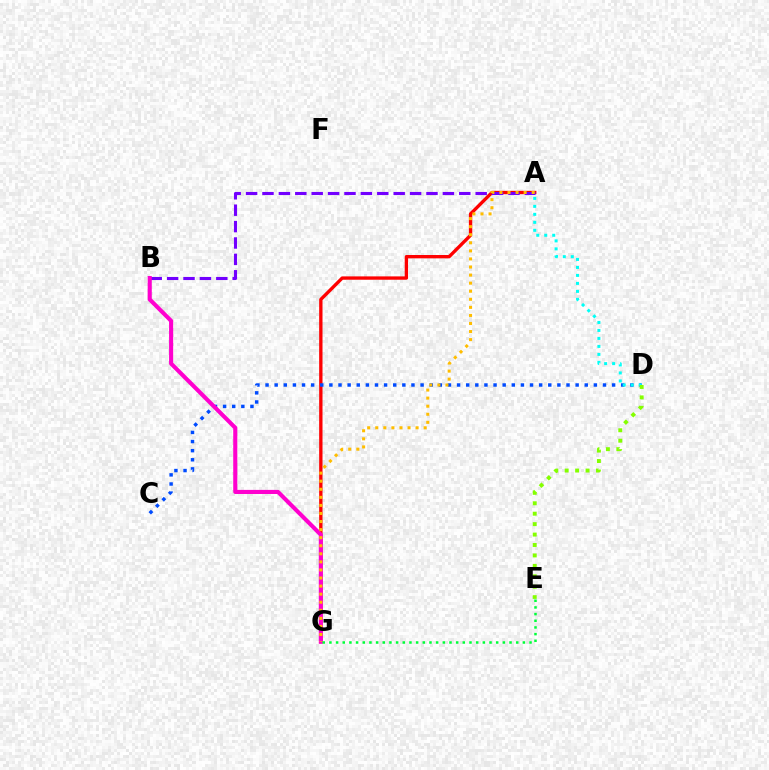{('A', 'G'): [{'color': '#ff0000', 'line_style': 'solid', 'thickness': 2.41}, {'color': '#ffbd00', 'line_style': 'dotted', 'thickness': 2.19}], ('A', 'B'): [{'color': '#7200ff', 'line_style': 'dashed', 'thickness': 2.23}], ('C', 'D'): [{'color': '#004bff', 'line_style': 'dotted', 'thickness': 2.48}], ('B', 'G'): [{'color': '#ff00cf', 'line_style': 'solid', 'thickness': 2.95}], ('A', 'D'): [{'color': '#00fff6', 'line_style': 'dotted', 'thickness': 2.17}], ('D', 'E'): [{'color': '#84ff00', 'line_style': 'dotted', 'thickness': 2.83}], ('E', 'G'): [{'color': '#00ff39', 'line_style': 'dotted', 'thickness': 1.81}]}